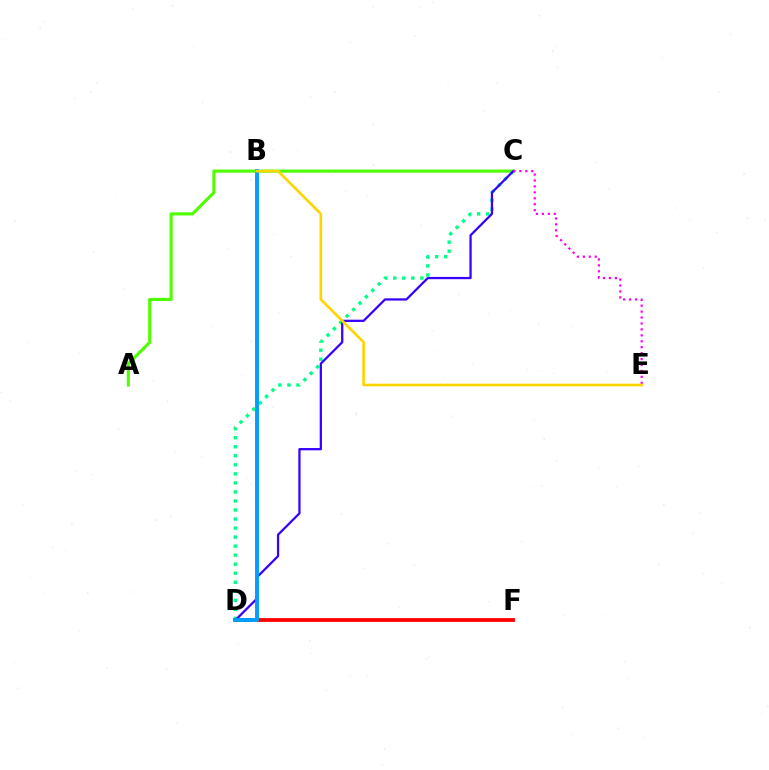{('A', 'C'): [{'color': '#4fff00', 'line_style': 'solid', 'thickness': 2.24}], ('D', 'F'): [{'color': '#ff0000', 'line_style': 'solid', 'thickness': 2.75}], ('C', 'D'): [{'color': '#00ff86', 'line_style': 'dotted', 'thickness': 2.45}, {'color': '#3700ff', 'line_style': 'solid', 'thickness': 1.63}], ('B', 'D'): [{'color': '#009eff', 'line_style': 'solid', 'thickness': 2.81}], ('C', 'E'): [{'color': '#ff00ed', 'line_style': 'dotted', 'thickness': 1.61}], ('B', 'E'): [{'color': '#ffd500', 'line_style': 'solid', 'thickness': 1.92}]}